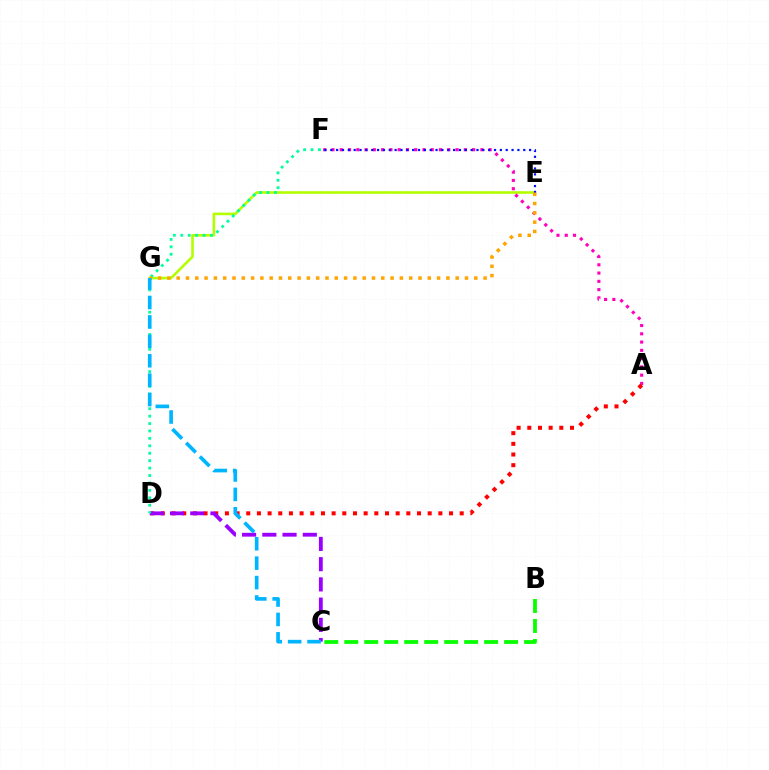{('E', 'G'): [{'color': '#b3ff00', 'line_style': 'solid', 'thickness': 1.89}, {'color': '#ffa500', 'line_style': 'dotted', 'thickness': 2.53}], ('A', 'F'): [{'color': '#ff00bd', 'line_style': 'dotted', 'thickness': 2.25}], ('A', 'D'): [{'color': '#ff0000', 'line_style': 'dotted', 'thickness': 2.9}], ('C', 'D'): [{'color': '#9b00ff', 'line_style': 'dashed', 'thickness': 2.75}], ('D', 'F'): [{'color': '#00ff9d', 'line_style': 'dotted', 'thickness': 2.02}], ('E', 'F'): [{'color': '#0010ff', 'line_style': 'dotted', 'thickness': 1.59}], ('B', 'C'): [{'color': '#08ff00', 'line_style': 'dashed', 'thickness': 2.71}], ('C', 'G'): [{'color': '#00b5ff', 'line_style': 'dashed', 'thickness': 2.64}]}